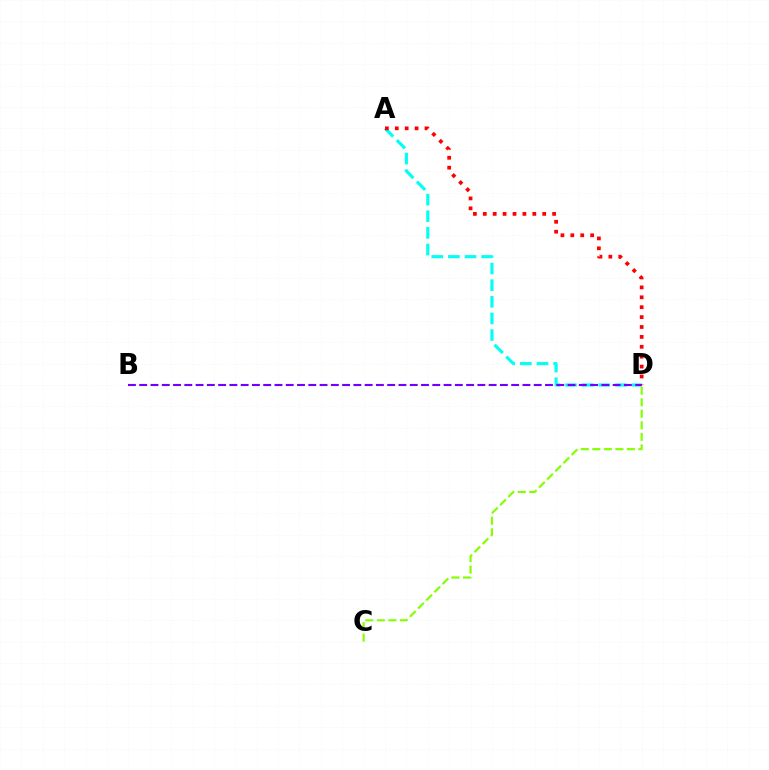{('C', 'D'): [{'color': '#84ff00', 'line_style': 'dashed', 'thickness': 1.57}], ('A', 'D'): [{'color': '#00fff6', 'line_style': 'dashed', 'thickness': 2.26}, {'color': '#ff0000', 'line_style': 'dotted', 'thickness': 2.69}], ('B', 'D'): [{'color': '#7200ff', 'line_style': 'dashed', 'thickness': 1.53}]}